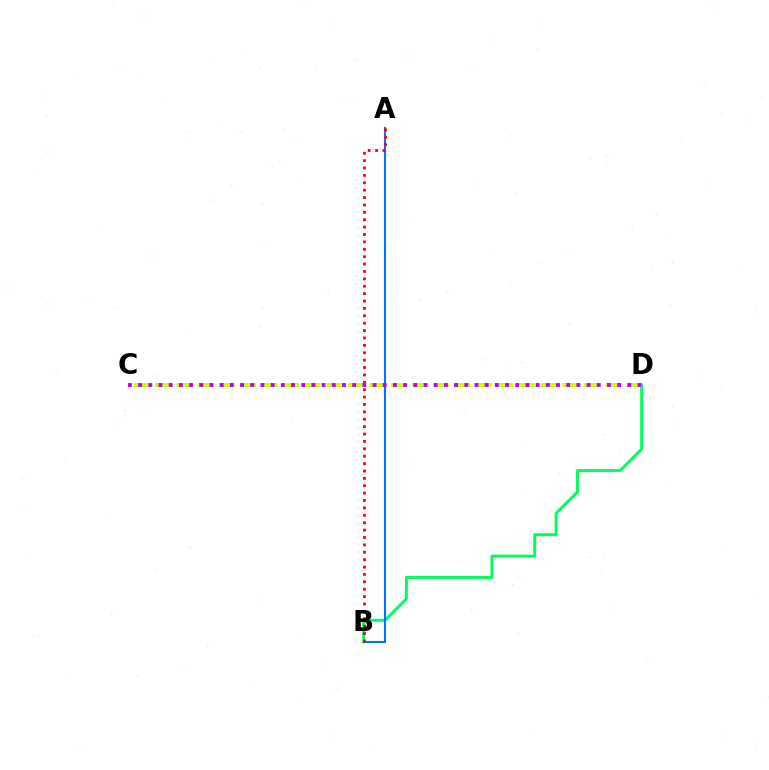{('B', 'D'): [{'color': '#00ff5c', 'line_style': 'solid', 'thickness': 2.14}], ('C', 'D'): [{'color': '#d1ff00', 'line_style': 'dashed', 'thickness': 2.91}, {'color': '#b900ff', 'line_style': 'dotted', 'thickness': 2.77}], ('A', 'B'): [{'color': '#0074ff', 'line_style': 'solid', 'thickness': 1.51}, {'color': '#ff0000', 'line_style': 'dotted', 'thickness': 2.01}]}